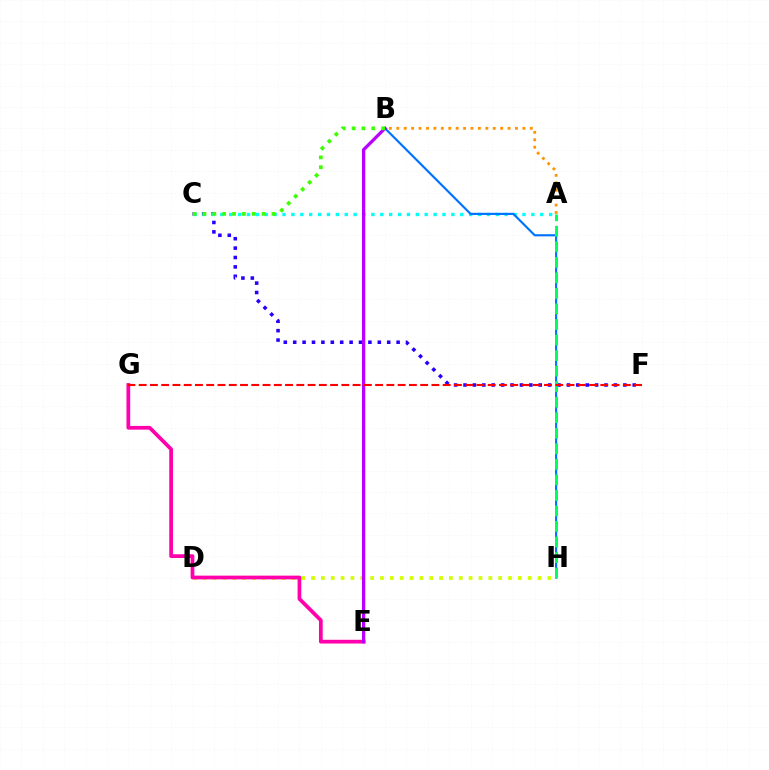{('C', 'F'): [{'color': '#2500ff', 'line_style': 'dotted', 'thickness': 2.55}], ('A', 'C'): [{'color': '#00fff6', 'line_style': 'dotted', 'thickness': 2.41}], ('B', 'H'): [{'color': '#0074ff', 'line_style': 'solid', 'thickness': 1.56}], ('A', 'B'): [{'color': '#ff9400', 'line_style': 'dotted', 'thickness': 2.02}], ('D', 'H'): [{'color': '#d1ff00', 'line_style': 'dotted', 'thickness': 2.68}], ('E', 'G'): [{'color': '#ff00ac', 'line_style': 'solid', 'thickness': 2.69}], ('A', 'H'): [{'color': '#00ff5c', 'line_style': 'dashed', 'thickness': 2.11}], ('B', 'E'): [{'color': '#b900ff', 'line_style': 'solid', 'thickness': 2.36}], ('F', 'G'): [{'color': '#ff0000', 'line_style': 'dashed', 'thickness': 1.53}], ('B', 'C'): [{'color': '#3dff00', 'line_style': 'dotted', 'thickness': 2.68}]}